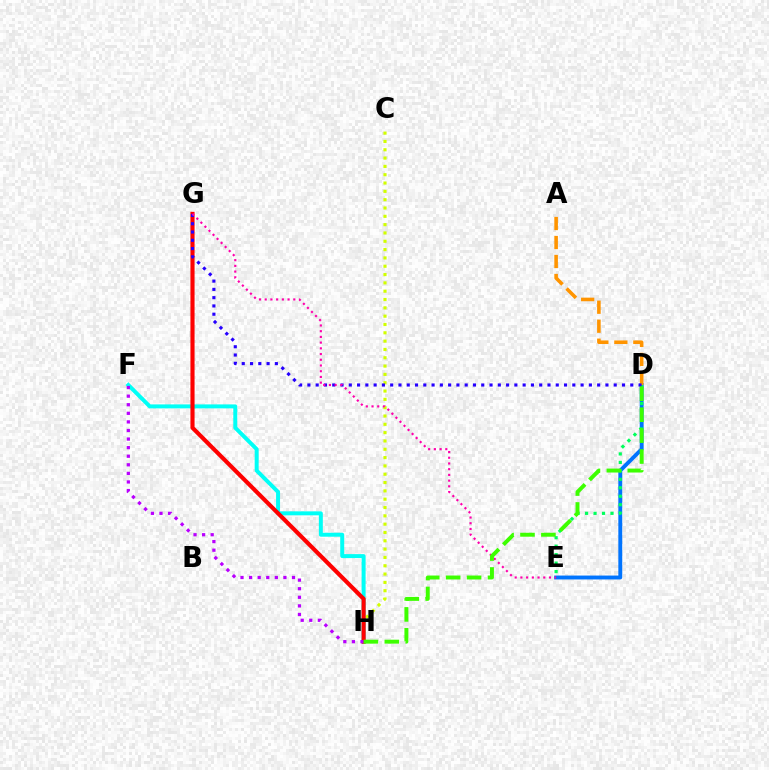{('D', 'E'): [{'color': '#0074ff', 'line_style': 'solid', 'thickness': 2.8}, {'color': '#00ff5c', 'line_style': 'dotted', 'thickness': 2.3}], ('F', 'H'): [{'color': '#00fff6', 'line_style': 'solid', 'thickness': 2.86}, {'color': '#b900ff', 'line_style': 'dotted', 'thickness': 2.33}], ('A', 'D'): [{'color': '#ff9400', 'line_style': 'dashed', 'thickness': 2.58}], ('C', 'H'): [{'color': '#d1ff00', 'line_style': 'dotted', 'thickness': 2.26}], ('G', 'H'): [{'color': '#ff0000', 'line_style': 'solid', 'thickness': 2.97}], ('D', 'G'): [{'color': '#2500ff', 'line_style': 'dotted', 'thickness': 2.25}], ('E', 'G'): [{'color': '#ff00ac', 'line_style': 'dotted', 'thickness': 1.55}], ('D', 'H'): [{'color': '#3dff00', 'line_style': 'dashed', 'thickness': 2.84}]}